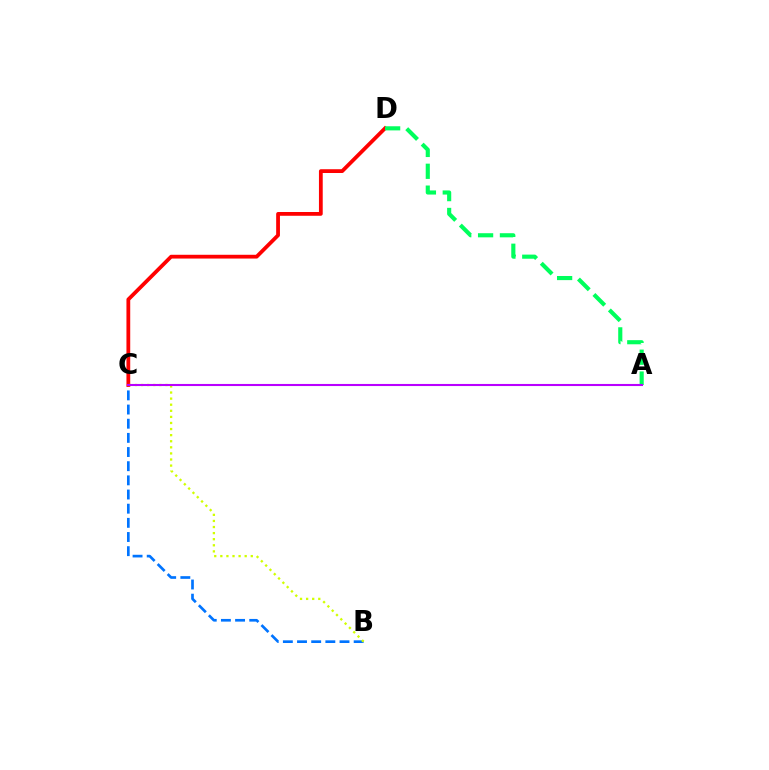{('B', 'C'): [{'color': '#0074ff', 'line_style': 'dashed', 'thickness': 1.92}, {'color': '#d1ff00', 'line_style': 'dotted', 'thickness': 1.65}], ('C', 'D'): [{'color': '#ff0000', 'line_style': 'solid', 'thickness': 2.72}], ('A', 'D'): [{'color': '#00ff5c', 'line_style': 'dashed', 'thickness': 2.97}], ('A', 'C'): [{'color': '#b900ff', 'line_style': 'solid', 'thickness': 1.5}]}